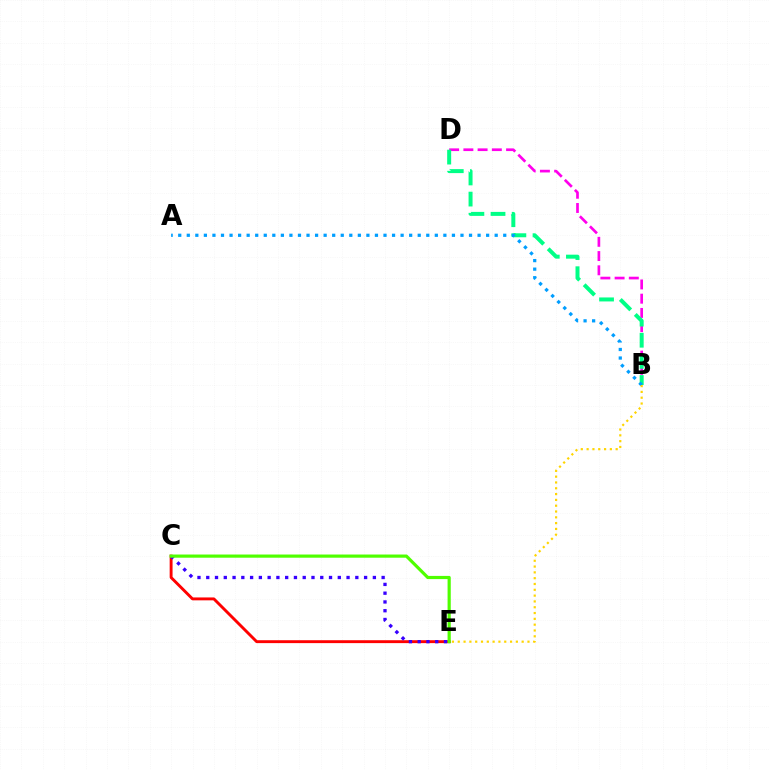{('C', 'E'): [{'color': '#ff0000', 'line_style': 'solid', 'thickness': 2.09}, {'color': '#3700ff', 'line_style': 'dotted', 'thickness': 2.38}, {'color': '#4fff00', 'line_style': 'solid', 'thickness': 2.29}], ('B', 'D'): [{'color': '#ff00ed', 'line_style': 'dashed', 'thickness': 1.93}, {'color': '#00ff86', 'line_style': 'dashed', 'thickness': 2.87}], ('A', 'B'): [{'color': '#009eff', 'line_style': 'dotted', 'thickness': 2.32}], ('B', 'E'): [{'color': '#ffd500', 'line_style': 'dotted', 'thickness': 1.58}]}